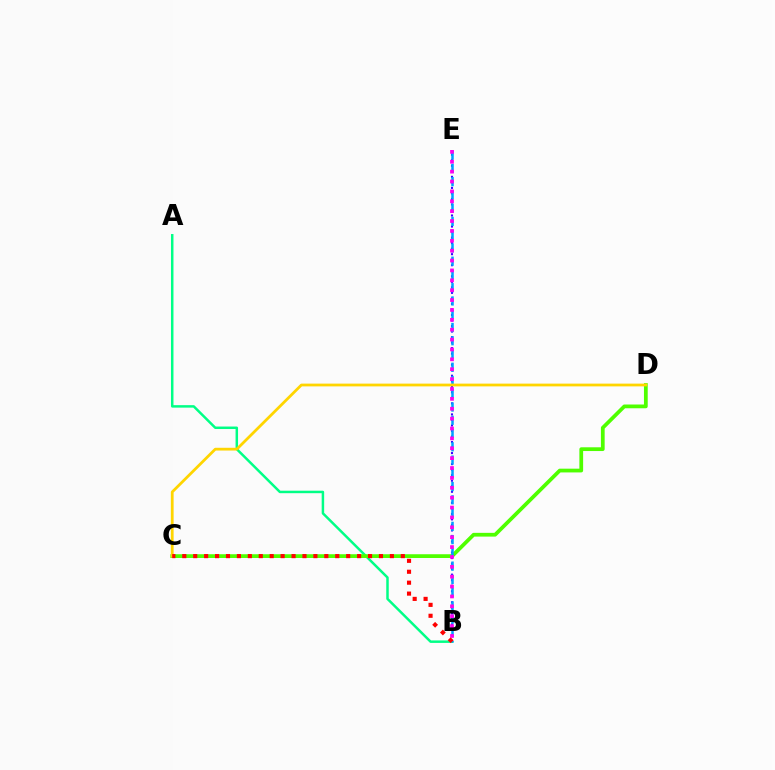{('A', 'B'): [{'color': '#00ff86', 'line_style': 'solid', 'thickness': 1.79}], ('B', 'E'): [{'color': '#3700ff', 'line_style': 'dotted', 'thickness': 1.5}, {'color': '#009eff', 'line_style': 'dashed', 'thickness': 1.8}, {'color': '#ff00ed', 'line_style': 'dotted', 'thickness': 2.68}], ('C', 'D'): [{'color': '#4fff00', 'line_style': 'solid', 'thickness': 2.7}, {'color': '#ffd500', 'line_style': 'solid', 'thickness': 1.99}], ('B', 'C'): [{'color': '#ff0000', 'line_style': 'dotted', 'thickness': 2.97}]}